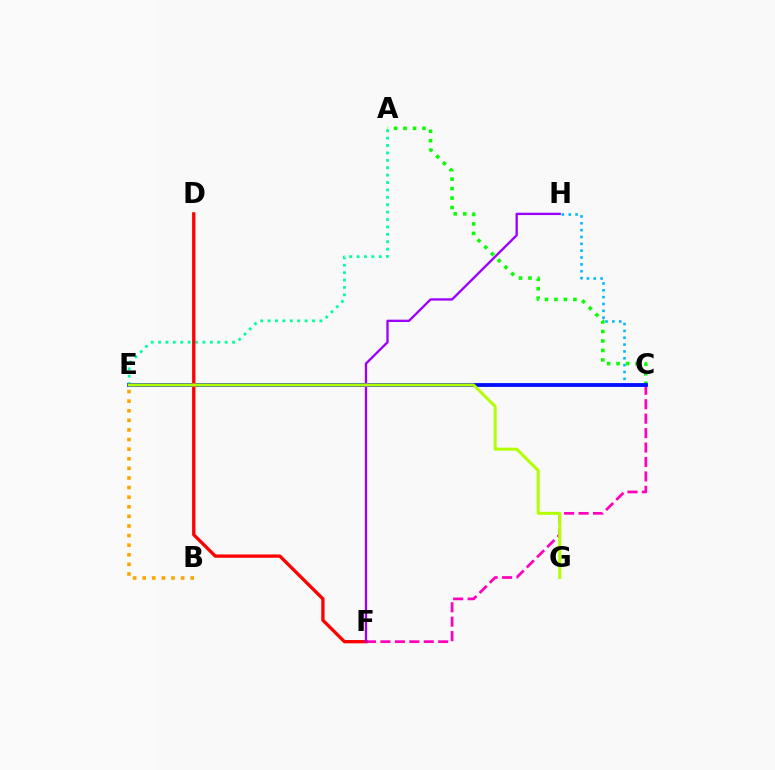{('C', 'H'): [{'color': '#00b5ff', 'line_style': 'dotted', 'thickness': 1.86}], ('C', 'F'): [{'color': '#ff00bd', 'line_style': 'dashed', 'thickness': 1.96}], ('B', 'E'): [{'color': '#ffa500', 'line_style': 'dotted', 'thickness': 2.61}], ('A', 'E'): [{'color': '#00ff9d', 'line_style': 'dotted', 'thickness': 2.01}], ('A', 'C'): [{'color': '#08ff00', 'line_style': 'dotted', 'thickness': 2.57}], ('C', 'E'): [{'color': '#0010ff', 'line_style': 'solid', 'thickness': 2.75}], ('D', 'F'): [{'color': '#ff0000', 'line_style': 'solid', 'thickness': 2.38}], ('F', 'H'): [{'color': '#9b00ff', 'line_style': 'solid', 'thickness': 1.67}], ('E', 'G'): [{'color': '#b3ff00', 'line_style': 'solid', 'thickness': 2.16}]}